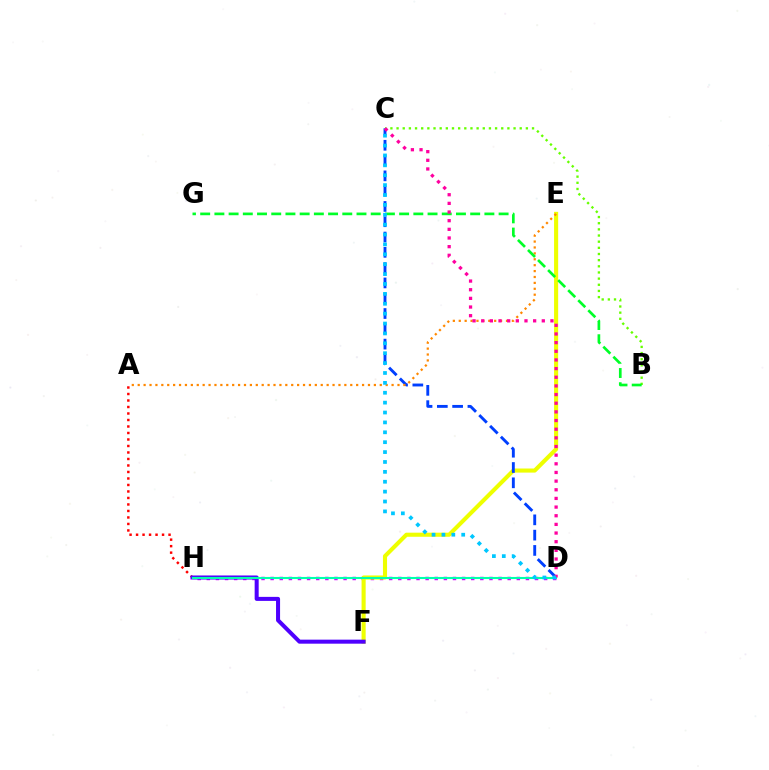{('D', 'H'): [{'color': '#d600ff', 'line_style': 'dotted', 'thickness': 2.48}, {'color': '#00ffaf', 'line_style': 'solid', 'thickness': 1.51}], ('E', 'F'): [{'color': '#eeff00', 'line_style': 'solid', 'thickness': 2.95}], ('C', 'D'): [{'color': '#003fff', 'line_style': 'dashed', 'thickness': 2.08}, {'color': '#ff00a0', 'line_style': 'dotted', 'thickness': 2.35}, {'color': '#00c7ff', 'line_style': 'dotted', 'thickness': 2.69}], ('A', 'E'): [{'color': '#ff8800', 'line_style': 'dotted', 'thickness': 1.6}], ('A', 'H'): [{'color': '#ff0000', 'line_style': 'dotted', 'thickness': 1.77}], ('B', 'C'): [{'color': '#66ff00', 'line_style': 'dotted', 'thickness': 1.67}], ('B', 'G'): [{'color': '#00ff27', 'line_style': 'dashed', 'thickness': 1.93}], ('F', 'H'): [{'color': '#4f00ff', 'line_style': 'solid', 'thickness': 2.9}]}